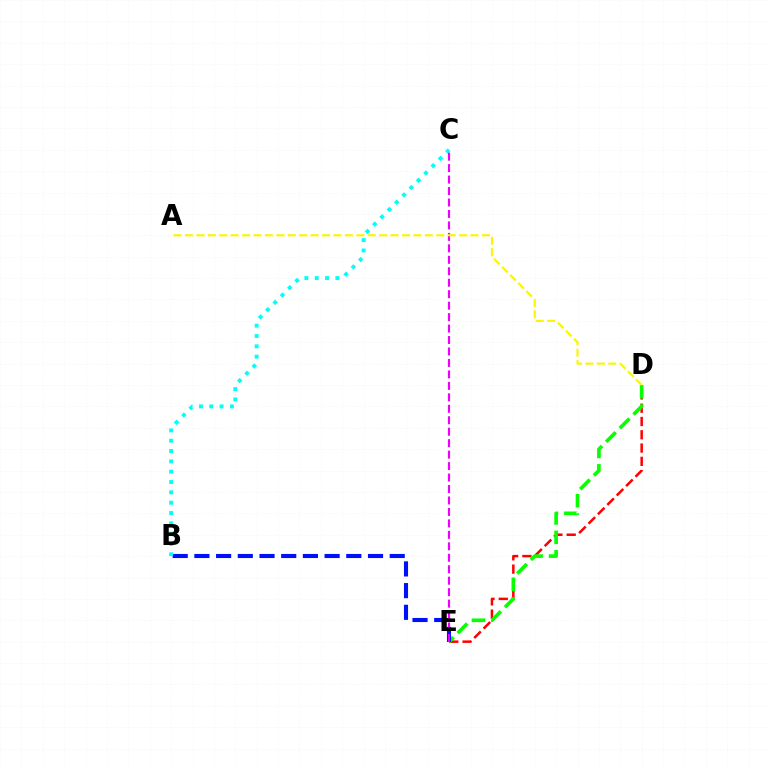{('D', 'E'): [{'color': '#ff0000', 'line_style': 'dashed', 'thickness': 1.8}, {'color': '#08ff00', 'line_style': 'dashed', 'thickness': 2.63}], ('B', 'E'): [{'color': '#0010ff', 'line_style': 'dashed', 'thickness': 2.95}], ('B', 'C'): [{'color': '#00fff6', 'line_style': 'dotted', 'thickness': 2.81}], ('C', 'E'): [{'color': '#ee00ff', 'line_style': 'dashed', 'thickness': 1.56}], ('A', 'D'): [{'color': '#fcf500', 'line_style': 'dashed', 'thickness': 1.55}]}